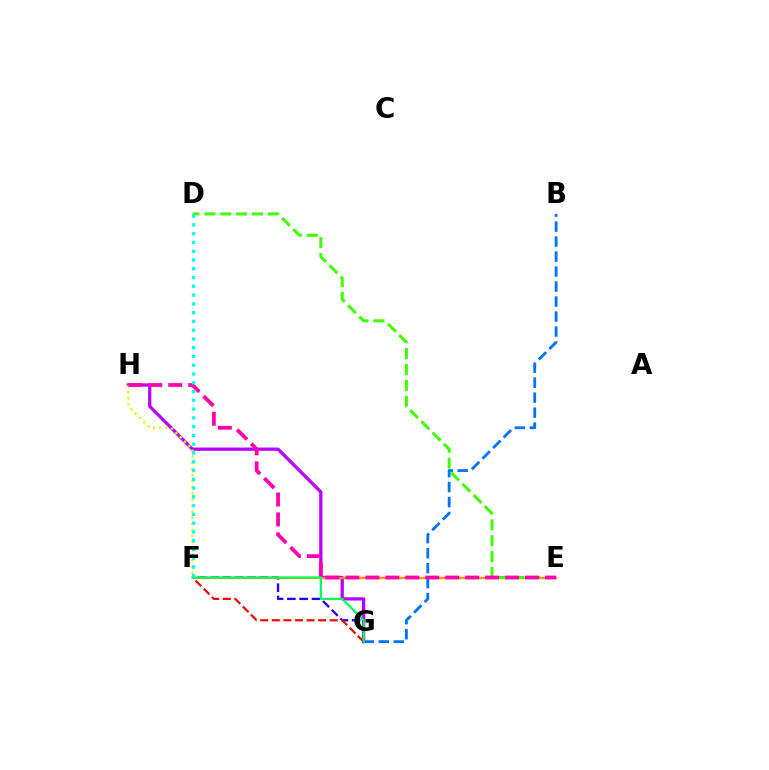{('F', 'G'): [{'color': '#2500ff', 'line_style': 'dashed', 'thickness': 1.67}, {'color': '#ff0000', 'line_style': 'dashed', 'thickness': 1.57}, {'color': '#00ff5c', 'line_style': 'solid', 'thickness': 1.61}], ('G', 'H'): [{'color': '#b900ff', 'line_style': 'solid', 'thickness': 2.35}], ('B', 'G'): [{'color': '#0074ff', 'line_style': 'dashed', 'thickness': 2.04}], ('E', 'F'): [{'color': '#ff9400', 'line_style': 'solid', 'thickness': 1.64}], ('D', 'E'): [{'color': '#3dff00', 'line_style': 'dashed', 'thickness': 2.16}], ('F', 'H'): [{'color': '#d1ff00', 'line_style': 'dotted', 'thickness': 1.66}], ('E', 'H'): [{'color': '#ff00ac', 'line_style': 'dashed', 'thickness': 2.71}], ('D', 'F'): [{'color': '#00fff6', 'line_style': 'dotted', 'thickness': 2.38}]}